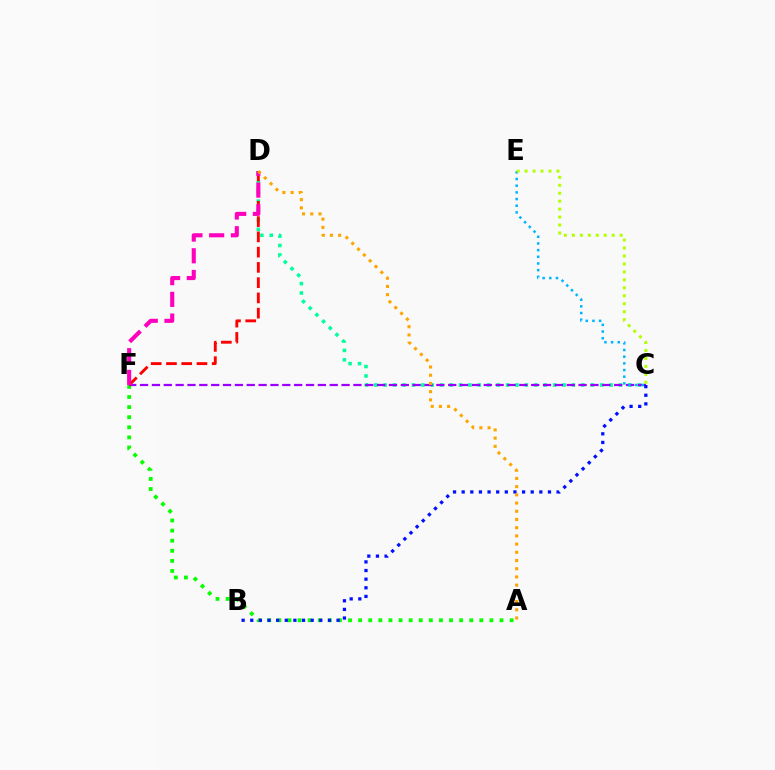{('A', 'F'): [{'color': '#08ff00', 'line_style': 'dotted', 'thickness': 2.74}], ('C', 'D'): [{'color': '#00ff9d', 'line_style': 'dotted', 'thickness': 2.56}], ('C', 'F'): [{'color': '#9b00ff', 'line_style': 'dashed', 'thickness': 1.61}], ('C', 'E'): [{'color': '#00b5ff', 'line_style': 'dotted', 'thickness': 1.81}, {'color': '#b3ff00', 'line_style': 'dotted', 'thickness': 2.16}], ('B', 'C'): [{'color': '#0010ff', 'line_style': 'dotted', 'thickness': 2.34}], ('D', 'F'): [{'color': '#ff0000', 'line_style': 'dashed', 'thickness': 2.07}, {'color': '#ff00bd', 'line_style': 'dashed', 'thickness': 2.95}], ('A', 'D'): [{'color': '#ffa500', 'line_style': 'dotted', 'thickness': 2.23}]}